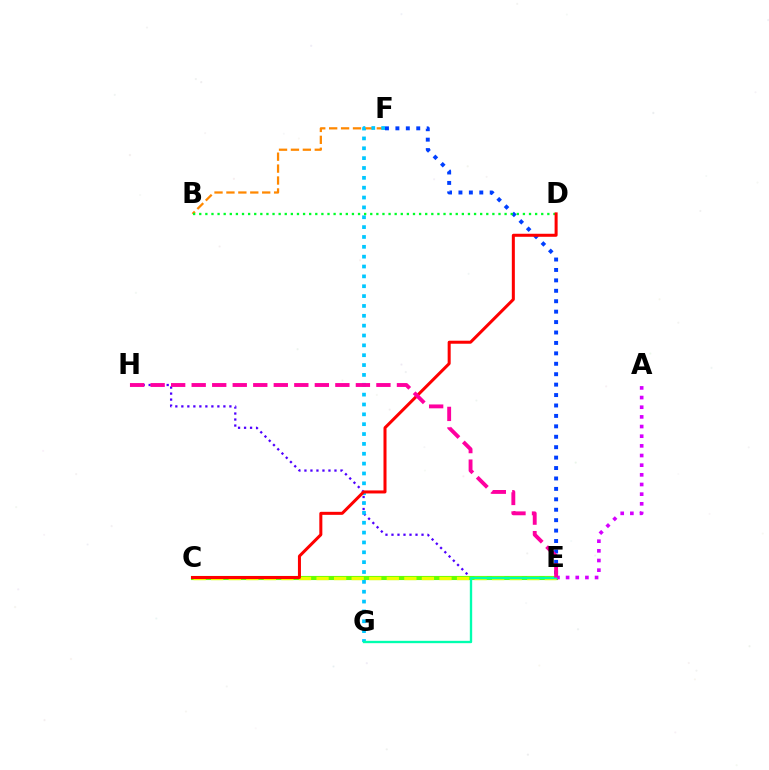{('B', 'F'): [{'color': '#ff8800', 'line_style': 'dashed', 'thickness': 1.62}], ('E', 'H'): [{'color': '#4f00ff', 'line_style': 'dotted', 'thickness': 1.63}, {'color': '#ff00a0', 'line_style': 'dashed', 'thickness': 2.79}], ('E', 'F'): [{'color': '#003fff', 'line_style': 'dotted', 'thickness': 2.83}], ('C', 'E'): [{'color': '#66ff00', 'line_style': 'solid', 'thickness': 2.97}, {'color': '#eeff00', 'line_style': 'dashed', 'thickness': 2.39}], ('A', 'E'): [{'color': '#d600ff', 'line_style': 'dotted', 'thickness': 2.62}], ('F', 'G'): [{'color': '#00c7ff', 'line_style': 'dotted', 'thickness': 2.68}], ('E', 'G'): [{'color': '#00ffaf', 'line_style': 'solid', 'thickness': 1.69}], ('B', 'D'): [{'color': '#00ff27', 'line_style': 'dotted', 'thickness': 1.66}], ('C', 'D'): [{'color': '#ff0000', 'line_style': 'solid', 'thickness': 2.18}]}